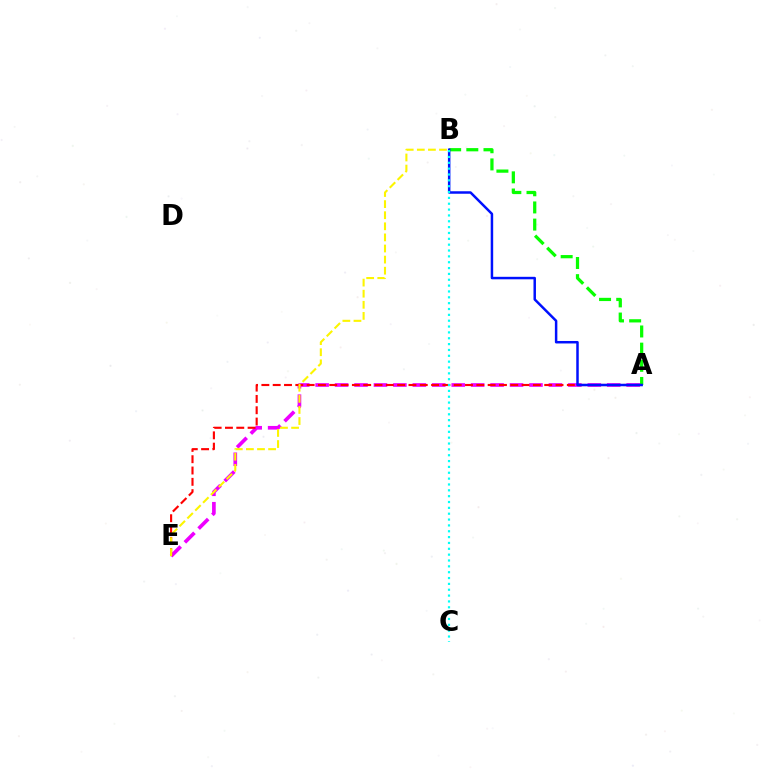{('A', 'E'): [{'color': '#ee00ff', 'line_style': 'dashed', 'thickness': 2.64}, {'color': '#ff0000', 'line_style': 'dashed', 'thickness': 1.54}], ('A', 'B'): [{'color': '#08ff00', 'line_style': 'dashed', 'thickness': 2.33}, {'color': '#0010ff', 'line_style': 'solid', 'thickness': 1.79}], ('B', 'E'): [{'color': '#fcf500', 'line_style': 'dashed', 'thickness': 1.51}], ('B', 'C'): [{'color': '#00fff6', 'line_style': 'dotted', 'thickness': 1.59}]}